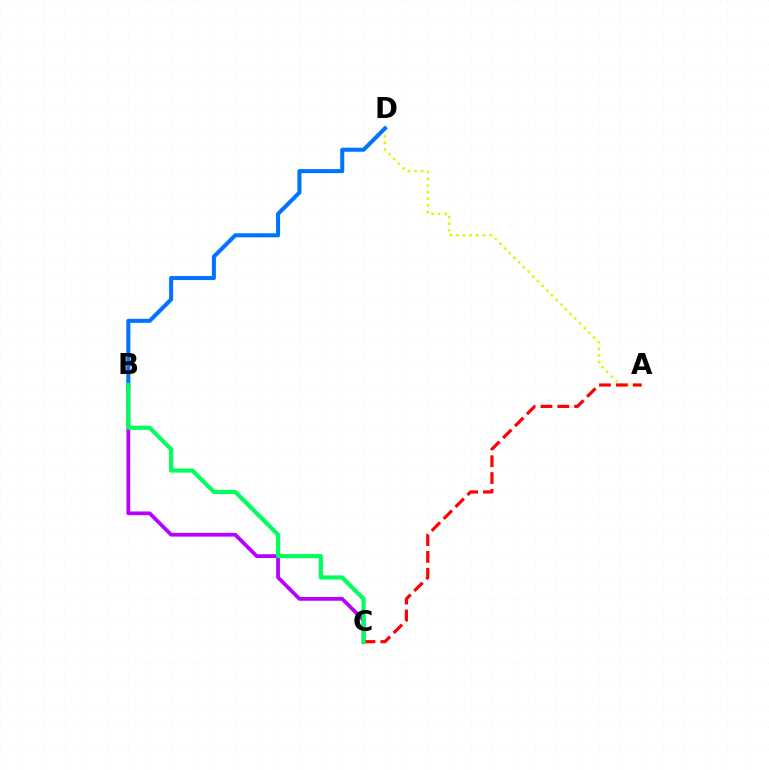{('A', 'D'): [{'color': '#d1ff00', 'line_style': 'dotted', 'thickness': 1.8}], ('B', 'D'): [{'color': '#0074ff', 'line_style': 'solid', 'thickness': 2.91}], ('B', 'C'): [{'color': '#b900ff', 'line_style': 'solid', 'thickness': 2.7}, {'color': '#00ff5c', 'line_style': 'solid', 'thickness': 3.0}], ('A', 'C'): [{'color': '#ff0000', 'line_style': 'dashed', 'thickness': 2.29}]}